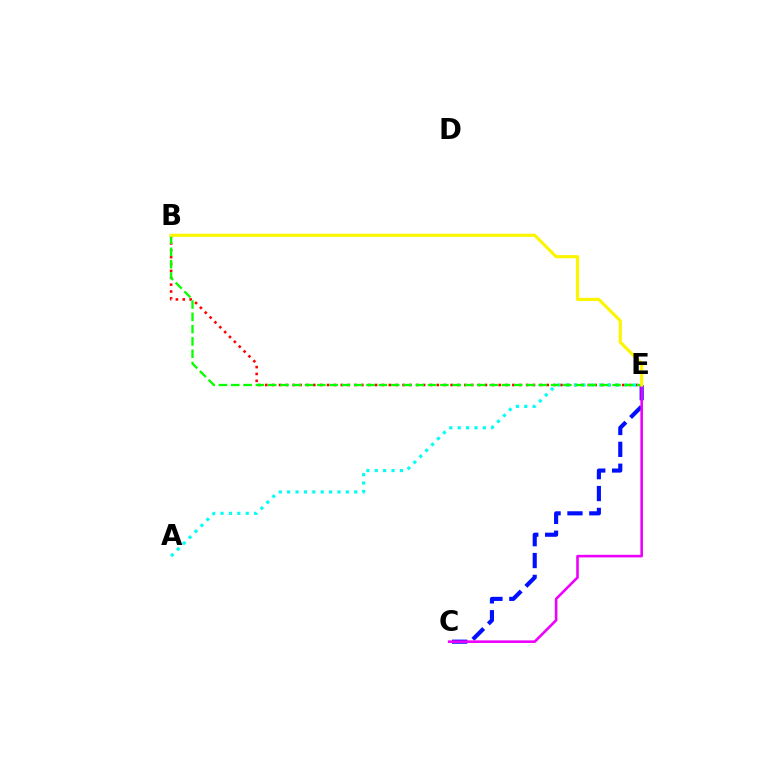{('C', 'E'): [{'color': '#0010ff', 'line_style': 'dashed', 'thickness': 2.97}, {'color': '#ee00ff', 'line_style': 'solid', 'thickness': 1.87}], ('B', 'E'): [{'color': '#ff0000', 'line_style': 'dotted', 'thickness': 1.87}, {'color': '#08ff00', 'line_style': 'dashed', 'thickness': 1.67}, {'color': '#fcf500', 'line_style': 'solid', 'thickness': 2.25}], ('A', 'E'): [{'color': '#00fff6', 'line_style': 'dotted', 'thickness': 2.28}]}